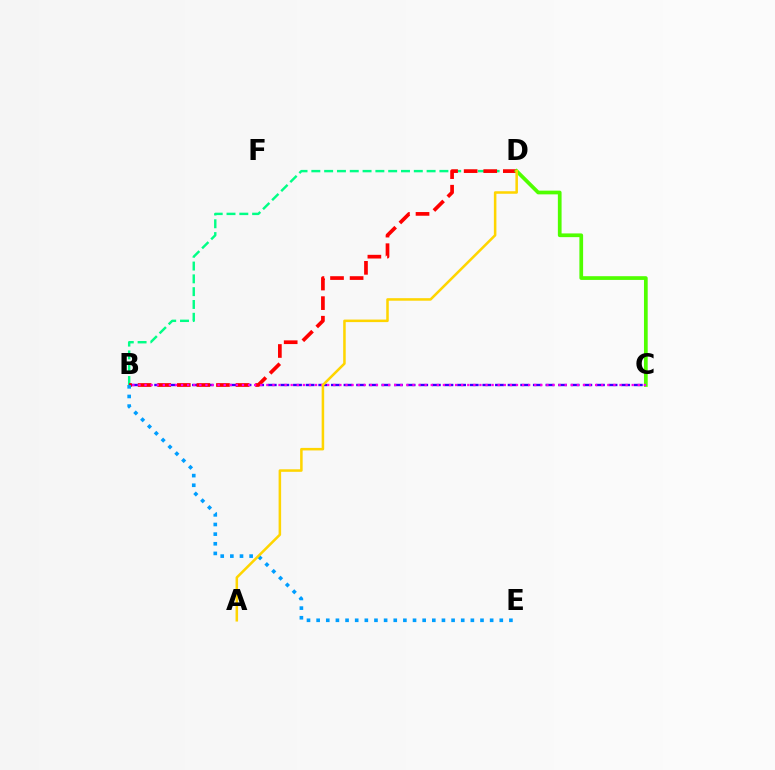{('B', 'D'): [{'color': '#00ff86', 'line_style': 'dashed', 'thickness': 1.74}, {'color': '#ff0000', 'line_style': 'dashed', 'thickness': 2.66}], ('B', 'C'): [{'color': '#3700ff', 'line_style': 'dashed', 'thickness': 1.71}, {'color': '#ff00ed', 'line_style': 'dotted', 'thickness': 1.65}], ('B', 'E'): [{'color': '#009eff', 'line_style': 'dotted', 'thickness': 2.62}], ('C', 'D'): [{'color': '#4fff00', 'line_style': 'solid', 'thickness': 2.68}], ('A', 'D'): [{'color': '#ffd500', 'line_style': 'solid', 'thickness': 1.82}]}